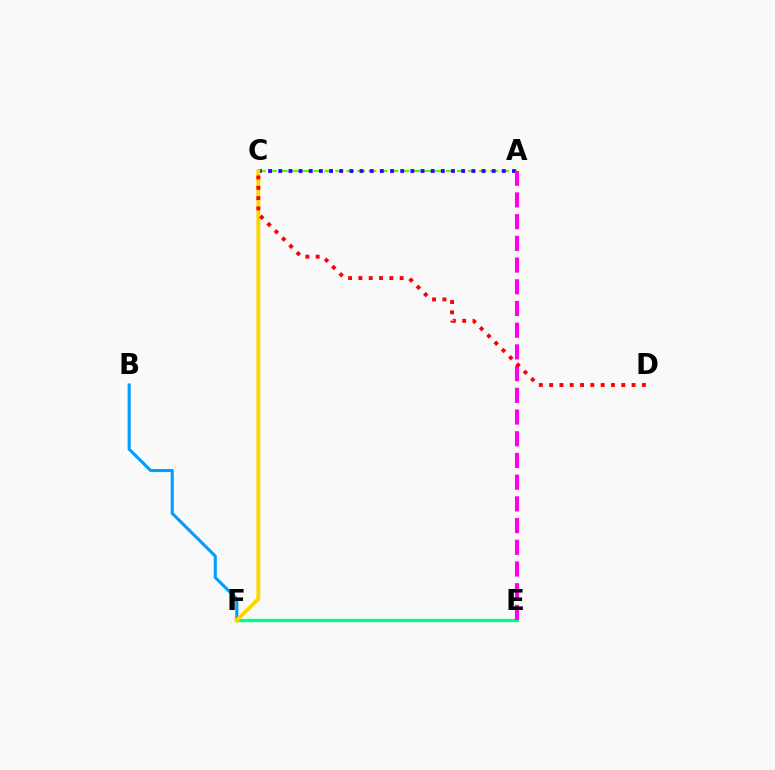{('A', 'C'): [{'color': '#4fff00', 'line_style': 'dashed', 'thickness': 1.5}, {'color': '#3700ff', 'line_style': 'dotted', 'thickness': 2.76}], ('E', 'F'): [{'color': '#00ff86', 'line_style': 'solid', 'thickness': 2.4}], ('A', 'E'): [{'color': '#ff00ed', 'line_style': 'dashed', 'thickness': 2.95}], ('B', 'F'): [{'color': '#009eff', 'line_style': 'solid', 'thickness': 2.22}], ('C', 'F'): [{'color': '#ffd500', 'line_style': 'solid', 'thickness': 2.79}], ('C', 'D'): [{'color': '#ff0000', 'line_style': 'dotted', 'thickness': 2.8}]}